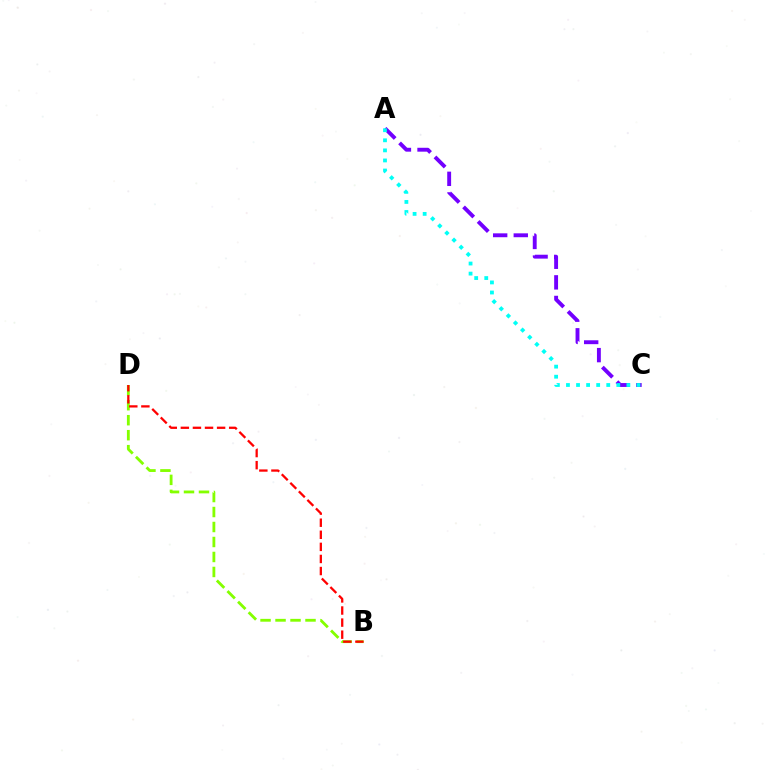{('B', 'D'): [{'color': '#84ff00', 'line_style': 'dashed', 'thickness': 2.04}, {'color': '#ff0000', 'line_style': 'dashed', 'thickness': 1.64}], ('A', 'C'): [{'color': '#7200ff', 'line_style': 'dashed', 'thickness': 2.8}, {'color': '#00fff6', 'line_style': 'dotted', 'thickness': 2.74}]}